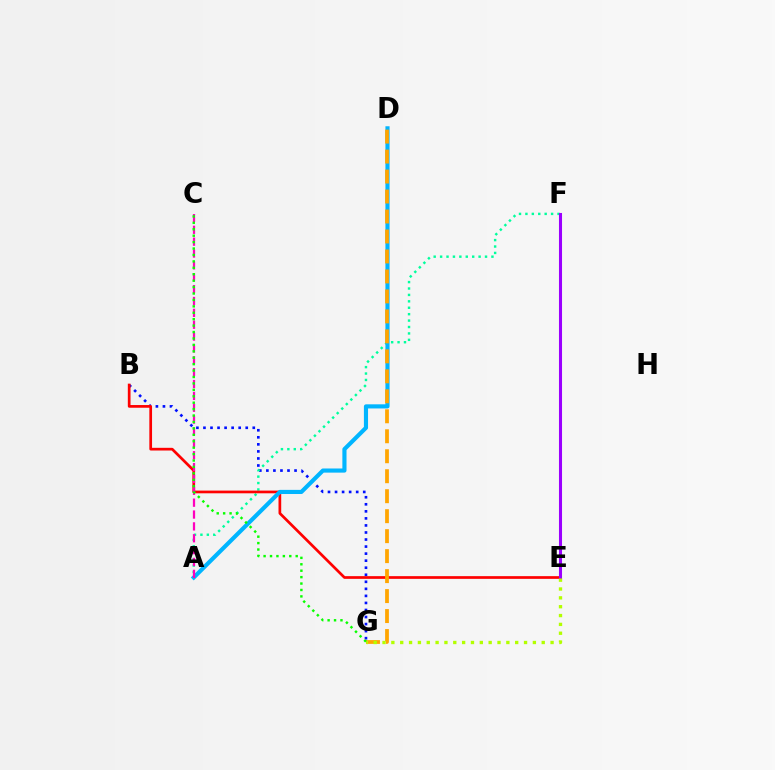{('B', 'G'): [{'color': '#0010ff', 'line_style': 'dotted', 'thickness': 1.91}], ('A', 'F'): [{'color': '#00ff9d', 'line_style': 'dotted', 'thickness': 1.74}], ('B', 'E'): [{'color': '#ff0000', 'line_style': 'solid', 'thickness': 1.95}], ('A', 'D'): [{'color': '#00b5ff', 'line_style': 'solid', 'thickness': 2.98}], ('E', 'F'): [{'color': '#9b00ff', 'line_style': 'solid', 'thickness': 2.21}], ('A', 'C'): [{'color': '#ff00bd', 'line_style': 'dashed', 'thickness': 1.61}], ('D', 'G'): [{'color': '#ffa500', 'line_style': 'dashed', 'thickness': 2.71}], ('E', 'G'): [{'color': '#b3ff00', 'line_style': 'dotted', 'thickness': 2.4}], ('C', 'G'): [{'color': '#08ff00', 'line_style': 'dotted', 'thickness': 1.75}]}